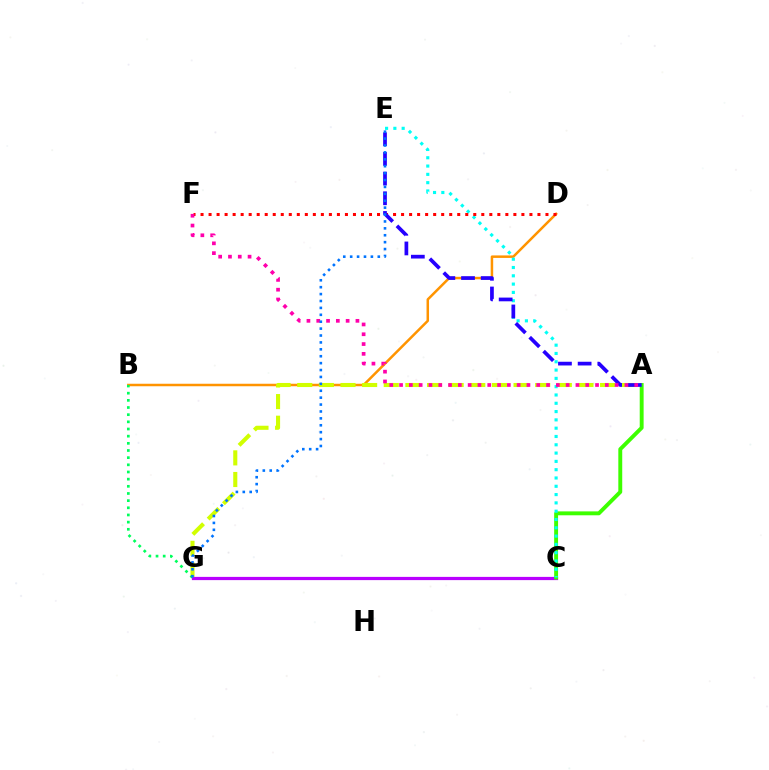{('B', 'D'): [{'color': '#ff9400', 'line_style': 'solid', 'thickness': 1.8}], ('A', 'G'): [{'color': '#d1ff00', 'line_style': 'dashed', 'thickness': 2.94}], ('C', 'G'): [{'color': '#b900ff', 'line_style': 'solid', 'thickness': 2.32}], ('A', 'C'): [{'color': '#3dff00', 'line_style': 'solid', 'thickness': 2.81}], ('B', 'G'): [{'color': '#00ff5c', 'line_style': 'dotted', 'thickness': 1.95}], ('C', 'E'): [{'color': '#00fff6', 'line_style': 'dotted', 'thickness': 2.26}], ('D', 'F'): [{'color': '#ff0000', 'line_style': 'dotted', 'thickness': 2.18}], ('A', 'E'): [{'color': '#2500ff', 'line_style': 'dashed', 'thickness': 2.67}], ('A', 'F'): [{'color': '#ff00ac', 'line_style': 'dotted', 'thickness': 2.66}], ('E', 'G'): [{'color': '#0074ff', 'line_style': 'dotted', 'thickness': 1.88}]}